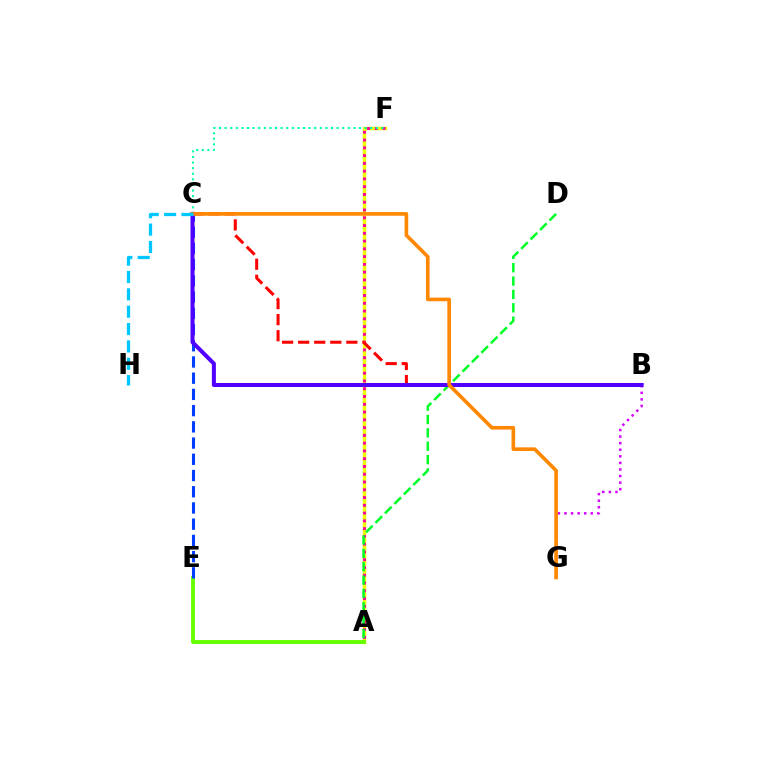{('A', 'F'): [{'color': '#eeff00', 'line_style': 'solid', 'thickness': 2.47}, {'color': '#ff00a0', 'line_style': 'dotted', 'thickness': 2.11}], ('C', 'F'): [{'color': '#00ffaf', 'line_style': 'dotted', 'thickness': 1.52}], ('B', 'C'): [{'color': '#ff0000', 'line_style': 'dashed', 'thickness': 2.18}, {'color': '#4f00ff', 'line_style': 'solid', 'thickness': 2.89}], ('B', 'G'): [{'color': '#d600ff', 'line_style': 'dotted', 'thickness': 1.79}], ('A', 'E'): [{'color': '#66ff00', 'line_style': 'solid', 'thickness': 2.79}], ('C', 'E'): [{'color': '#003fff', 'line_style': 'dashed', 'thickness': 2.2}], ('A', 'D'): [{'color': '#00ff27', 'line_style': 'dashed', 'thickness': 1.82}], ('C', 'G'): [{'color': '#ff8800', 'line_style': 'solid', 'thickness': 2.62}], ('C', 'H'): [{'color': '#00c7ff', 'line_style': 'dashed', 'thickness': 2.36}]}